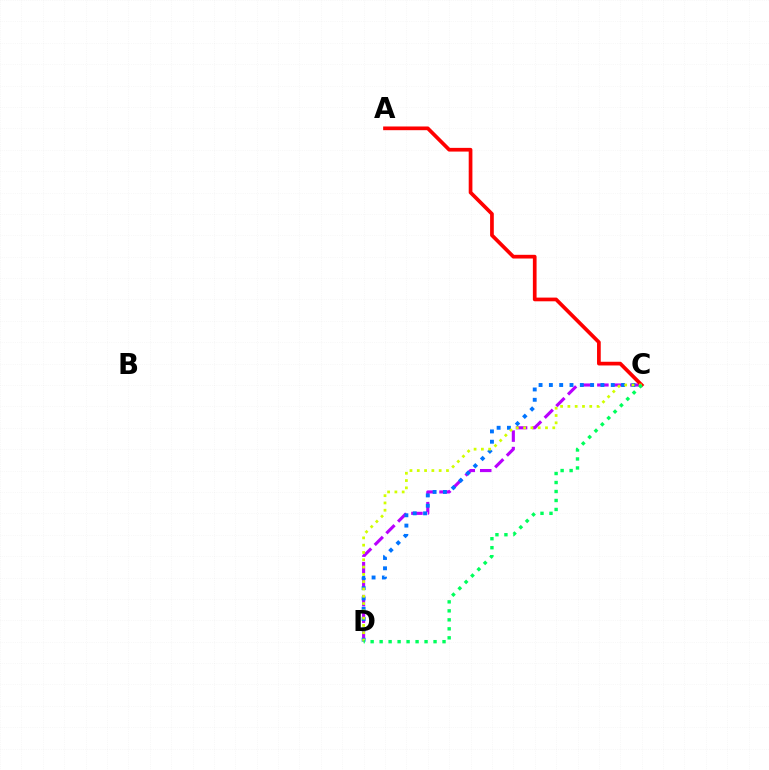{('C', 'D'): [{'color': '#b900ff', 'line_style': 'dashed', 'thickness': 2.24}, {'color': '#0074ff', 'line_style': 'dotted', 'thickness': 2.8}, {'color': '#d1ff00', 'line_style': 'dotted', 'thickness': 1.98}, {'color': '#00ff5c', 'line_style': 'dotted', 'thickness': 2.44}], ('A', 'C'): [{'color': '#ff0000', 'line_style': 'solid', 'thickness': 2.67}]}